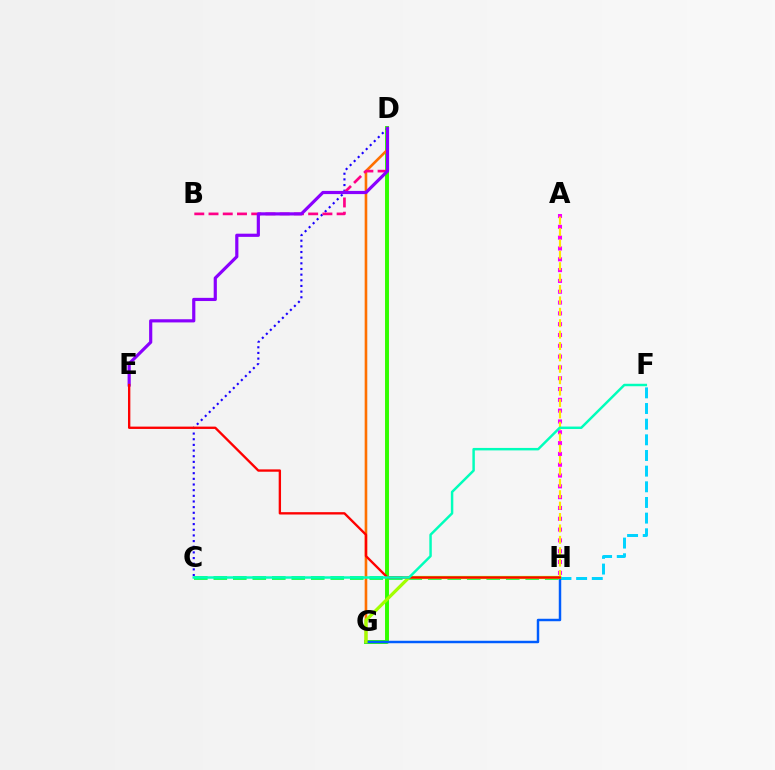{('A', 'H'): [{'color': '#fa00f9', 'line_style': 'dotted', 'thickness': 2.94}, {'color': '#ffe600', 'line_style': 'dashed', 'thickness': 1.55}], ('C', 'H'): [{'color': '#00ff45', 'line_style': 'dashed', 'thickness': 2.65}], ('F', 'H'): [{'color': '#00d3ff', 'line_style': 'dashed', 'thickness': 2.13}], ('D', 'G'): [{'color': '#31ff00', 'line_style': 'solid', 'thickness': 2.84}, {'color': '#ff7000', 'line_style': 'solid', 'thickness': 1.89}], ('C', 'D'): [{'color': '#1900ff', 'line_style': 'dotted', 'thickness': 1.54}], ('G', 'H'): [{'color': '#005dff', 'line_style': 'solid', 'thickness': 1.78}, {'color': '#a2ff00', 'line_style': 'solid', 'thickness': 2.33}], ('B', 'D'): [{'color': '#ff0088', 'line_style': 'dashed', 'thickness': 1.93}], ('D', 'E'): [{'color': '#8a00ff', 'line_style': 'solid', 'thickness': 2.29}], ('E', 'H'): [{'color': '#ff0000', 'line_style': 'solid', 'thickness': 1.69}], ('C', 'F'): [{'color': '#00ffbb', 'line_style': 'solid', 'thickness': 1.77}]}